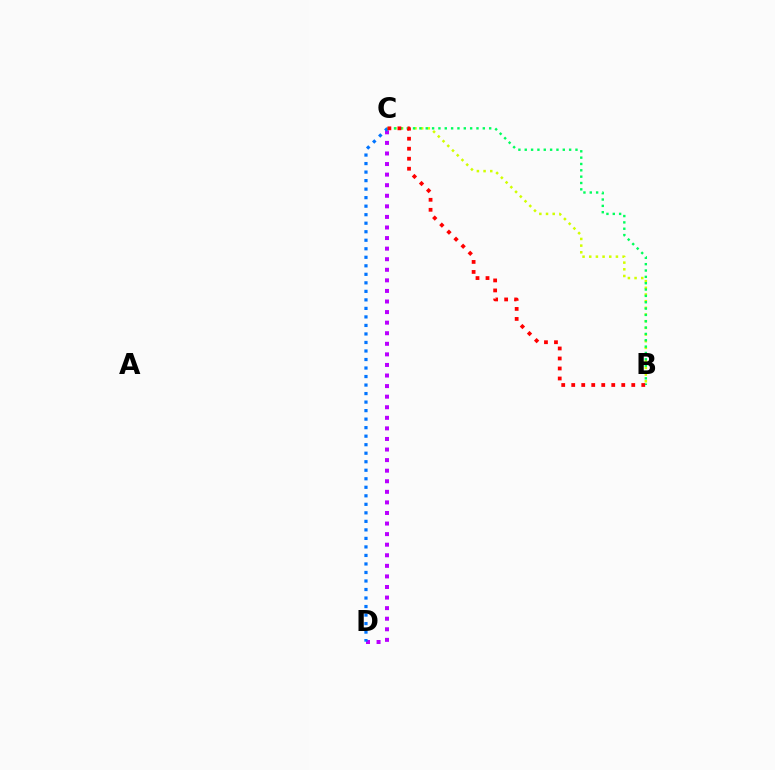{('C', 'D'): [{'color': '#b900ff', 'line_style': 'dotted', 'thickness': 2.87}, {'color': '#0074ff', 'line_style': 'dotted', 'thickness': 2.31}], ('B', 'C'): [{'color': '#d1ff00', 'line_style': 'dotted', 'thickness': 1.81}, {'color': '#00ff5c', 'line_style': 'dotted', 'thickness': 1.72}, {'color': '#ff0000', 'line_style': 'dotted', 'thickness': 2.72}]}